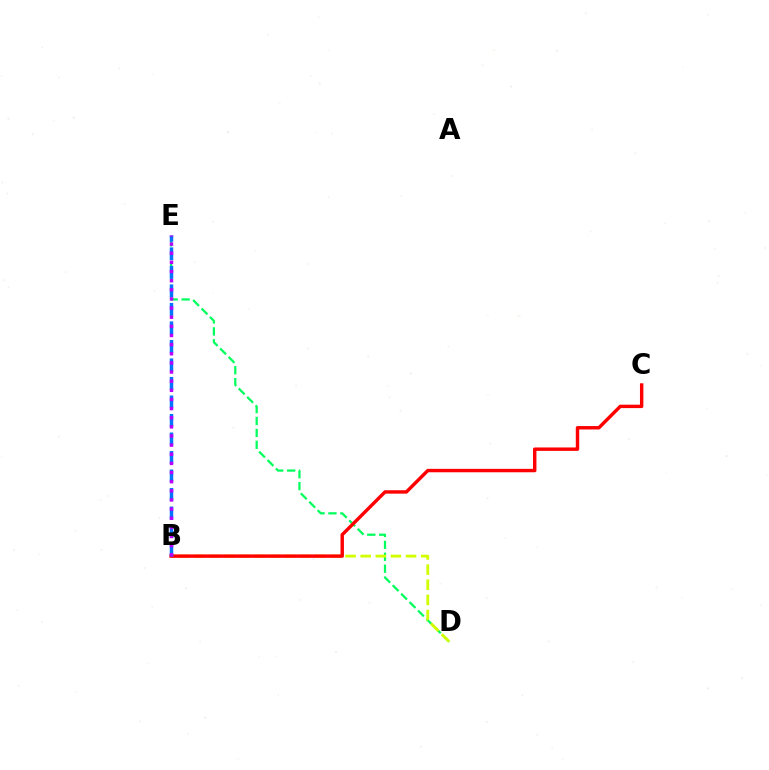{('D', 'E'): [{'color': '#00ff5c', 'line_style': 'dashed', 'thickness': 1.62}], ('B', 'D'): [{'color': '#d1ff00', 'line_style': 'dashed', 'thickness': 2.05}], ('B', 'C'): [{'color': '#ff0000', 'line_style': 'solid', 'thickness': 2.46}], ('B', 'E'): [{'color': '#0074ff', 'line_style': 'dashed', 'thickness': 2.51}, {'color': '#b900ff', 'line_style': 'dotted', 'thickness': 2.48}]}